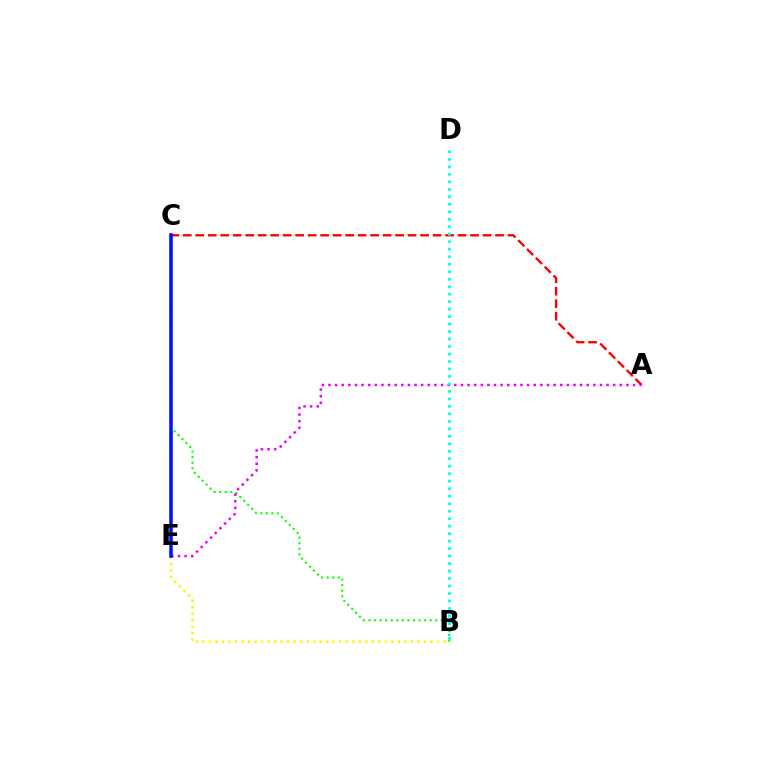{('B', 'E'): [{'color': '#fcf500', 'line_style': 'dotted', 'thickness': 1.77}], ('A', 'C'): [{'color': '#ff0000', 'line_style': 'dashed', 'thickness': 1.7}], ('B', 'C'): [{'color': '#08ff00', 'line_style': 'dotted', 'thickness': 1.51}], ('A', 'E'): [{'color': '#ee00ff', 'line_style': 'dotted', 'thickness': 1.8}], ('C', 'E'): [{'color': '#0010ff', 'line_style': 'solid', 'thickness': 2.54}], ('B', 'D'): [{'color': '#00fff6', 'line_style': 'dotted', 'thickness': 2.03}]}